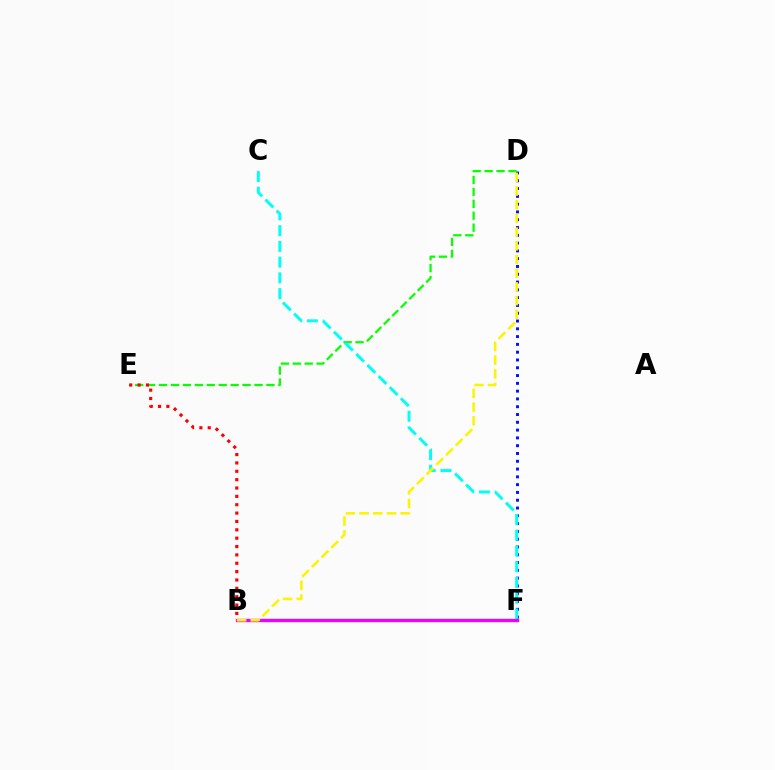{('D', 'F'): [{'color': '#0010ff', 'line_style': 'dotted', 'thickness': 2.12}], ('D', 'E'): [{'color': '#08ff00', 'line_style': 'dashed', 'thickness': 1.62}], ('C', 'F'): [{'color': '#00fff6', 'line_style': 'dashed', 'thickness': 2.14}], ('B', 'F'): [{'color': '#ee00ff', 'line_style': 'solid', 'thickness': 2.41}], ('B', 'E'): [{'color': '#ff0000', 'line_style': 'dotted', 'thickness': 2.27}], ('B', 'D'): [{'color': '#fcf500', 'line_style': 'dashed', 'thickness': 1.86}]}